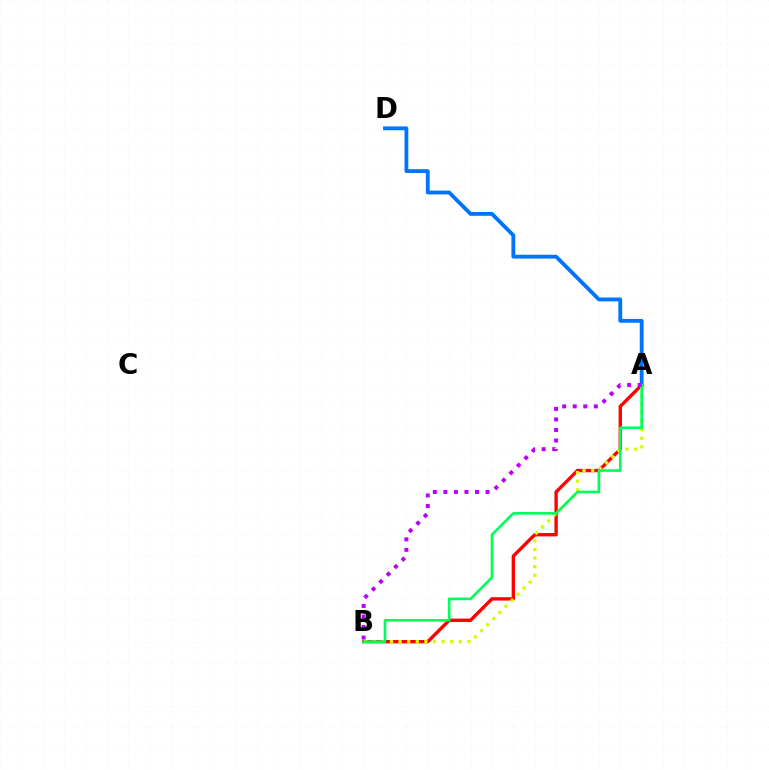{('A', 'B'): [{'color': '#ff0000', 'line_style': 'solid', 'thickness': 2.42}, {'color': '#d1ff00', 'line_style': 'dotted', 'thickness': 2.34}, {'color': '#00ff5c', 'line_style': 'solid', 'thickness': 1.91}, {'color': '#b900ff', 'line_style': 'dotted', 'thickness': 2.87}], ('A', 'D'): [{'color': '#0074ff', 'line_style': 'solid', 'thickness': 2.77}]}